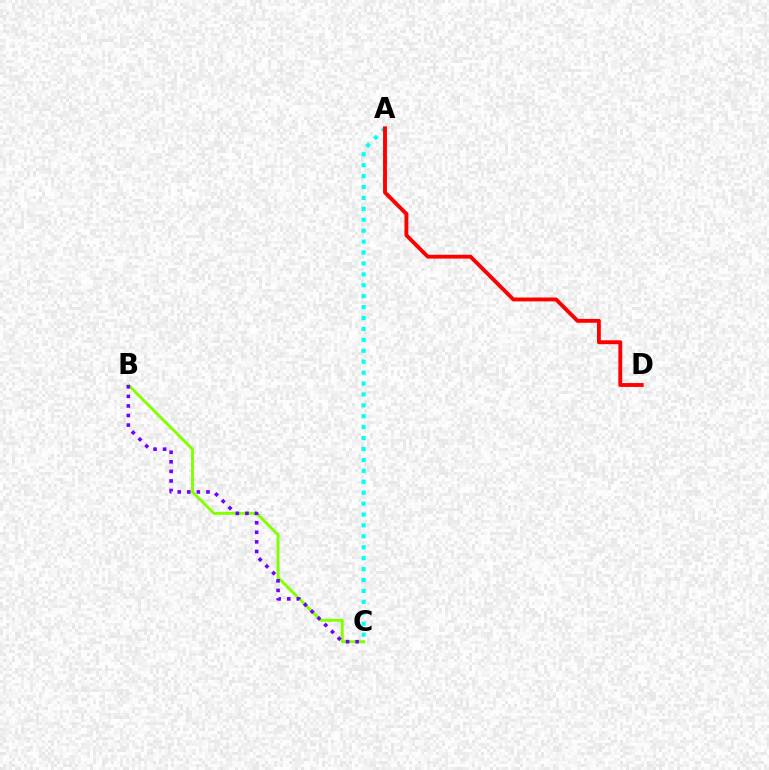{('B', 'C'): [{'color': '#84ff00', 'line_style': 'solid', 'thickness': 2.1}, {'color': '#7200ff', 'line_style': 'dotted', 'thickness': 2.6}], ('A', 'C'): [{'color': '#00fff6', 'line_style': 'dotted', 'thickness': 2.97}], ('A', 'D'): [{'color': '#ff0000', 'line_style': 'solid', 'thickness': 2.79}]}